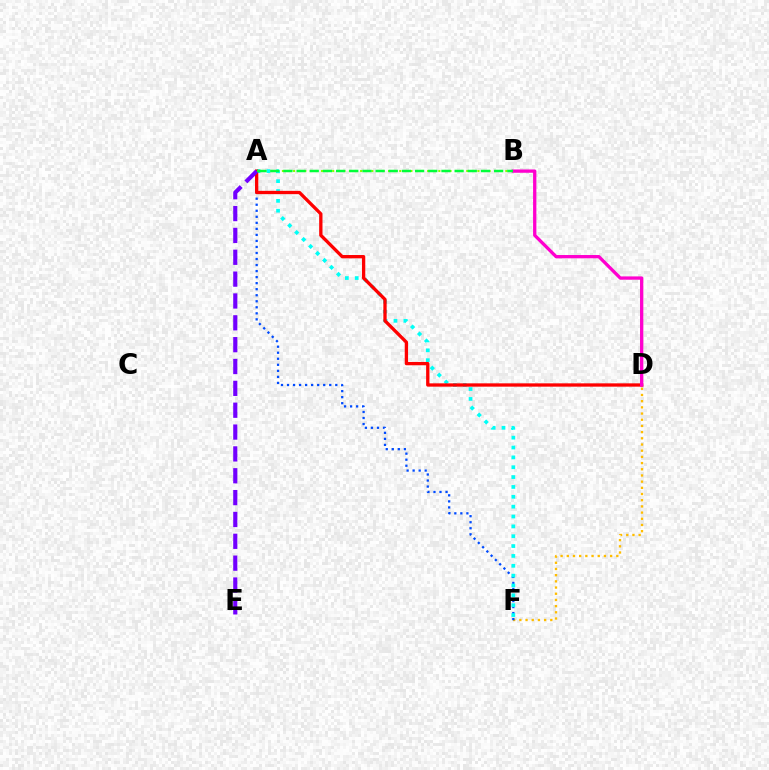{('D', 'F'): [{'color': '#ffbd00', 'line_style': 'dotted', 'thickness': 1.68}], ('A', 'B'): [{'color': '#84ff00', 'line_style': 'dotted', 'thickness': 1.52}, {'color': '#00ff39', 'line_style': 'dashed', 'thickness': 1.79}], ('A', 'F'): [{'color': '#004bff', 'line_style': 'dotted', 'thickness': 1.64}, {'color': '#00fff6', 'line_style': 'dotted', 'thickness': 2.68}], ('A', 'D'): [{'color': '#ff0000', 'line_style': 'solid', 'thickness': 2.38}], ('B', 'D'): [{'color': '#ff00cf', 'line_style': 'solid', 'thickness': 2.37}], ('A', 'E'): [{'color': '#7200ff', 'line_style': 'dashed', 'thickness': 2.97}]}